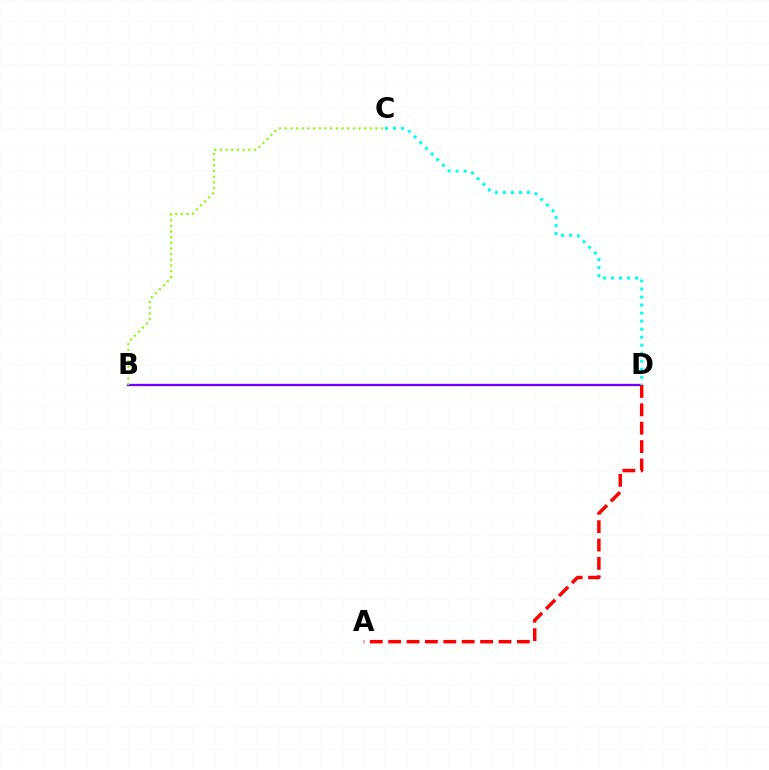{('B', 'D'): [{'color': '#7200ff', 'line_style': 'solid', 'thickness': 1.65}], ('B', 'C'): [{'color': '#84ff00', 'line_style': 'dotted', 'thickness': 1.54}], ('C', 'D'): [{'color': '#00fff6', 'line_style': 'dotted', 'thickness': 2.18}], ('A', 'D'): [{'color': '#ff0000', 'line_style': 'dashed', 'thickness': 2.5}]}